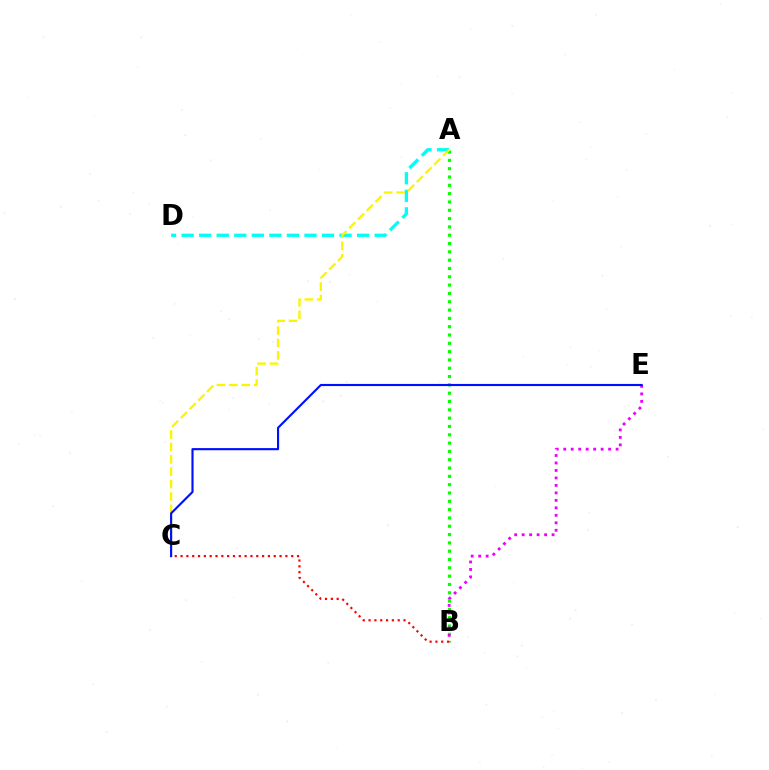{('A', 'B'): [{'color': '#08ff00', 'line_style': 'dotted', 'thickness': 2.26}], ('A', 'D'): [{'color': '#00fff6', 'line_style': 'dashed', 'thickness': 2.38}], ('A', 'C'): [{'color': '#fcf500', 'line_style': 'dashed', 'thickness': 1.68}], ('B', 'C'): [{'color': '#ff0000', 'line_style': 'dotted', 'thickness': 1.58}], ('B', 'E'): [{'color': '#ee00ff', 'line_style': 'dotted', 'thickness': 2.03}], ('C', 'E'): [{'color': '#0010ff', 'line_style': 'solid', 'thickness': 1.54}]}